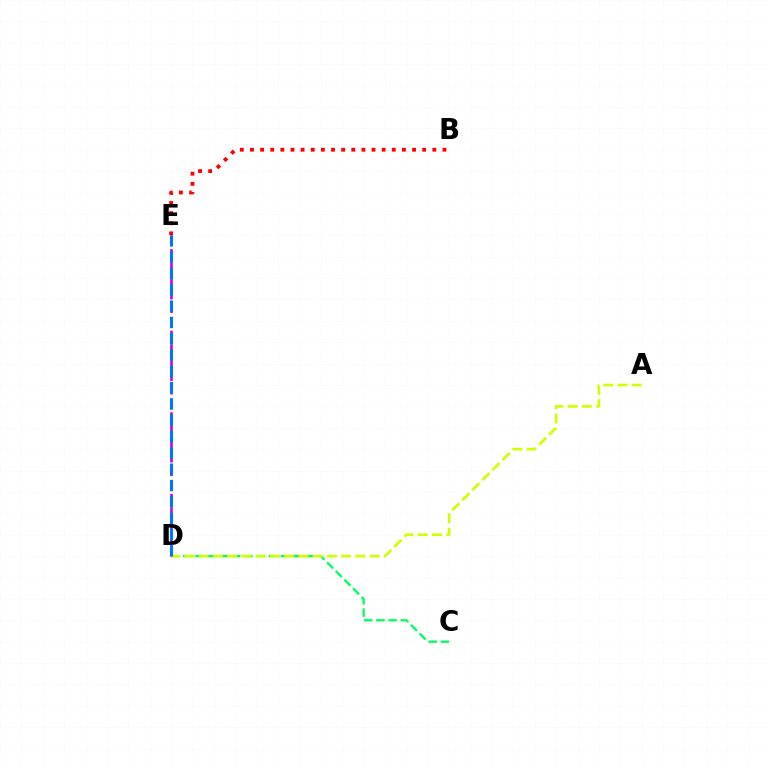{('C', 'D'): [{'color': '#00ff5c', 'line_style': 'dashed', 'thickness': 1.66}], ('B', 'E'): [{'color': '#ff0000', 'line_style': 'dotted', 'thickness': 2.75}], ('D', 'E'): [{'color': '#b900ff', 'line_style': 'dashed', 'thickness': 1.85}, {'color': '#0074ff', 'line_style': 'dashed', 'thickness': 2.22}], ('A', 'D'): [{'color': '#d1ff00', 'line_style': 'dashed', 'thickness': 1.94}]}